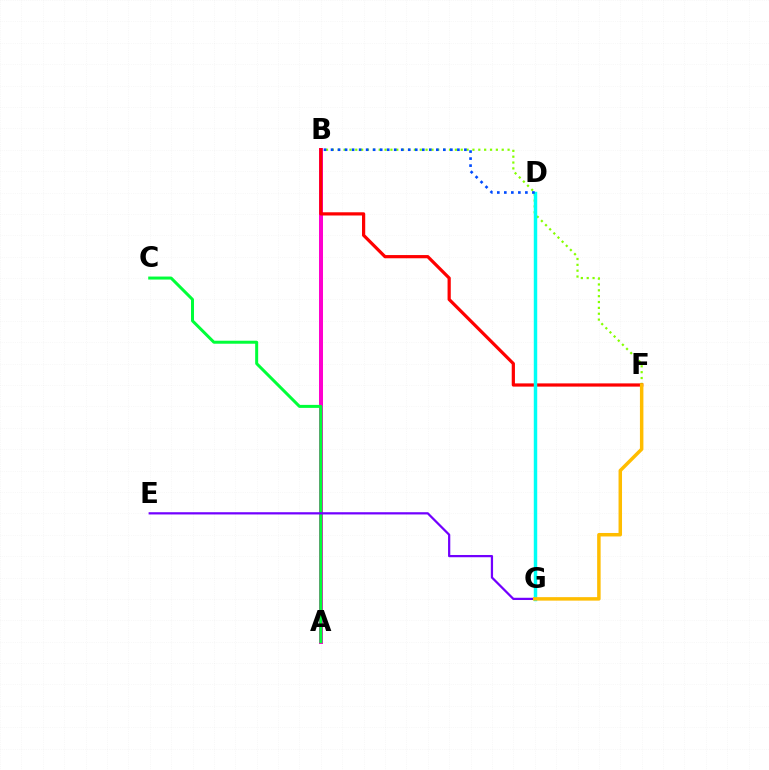{('B', 'F'): [{'color': '#84ff00', 'line_style': 'dotted', 'thickness': 1.59}, {'color': '#ff0000', 'line_style': 'solid', 'thickness': 2.32}], ('A', 'B'): [{'color': '#ff00cf', 'line_style': 'solid', 'thickness': 2.87}], ('A', 'C'): [{'color': '#00ff39', 'line_style': 'solid', 'thickness': 2.16}], ('E', 'G'): [{'color': '#7200ff', 'line_style': 'solid', 'thickness': 1.61}], ('D', 'G'): [{'color': '#00fff6', 'line_style': 'solid', 'thickness': 2.48}], ('F', 'G'): [{'color': '#ffbd00', 'line_style': 'solid', 'thickness': 2.51}], ('B', 'D'): [{'color': '#004bff', 'line_style': 'dotted', 'thickness': 1.91}]}